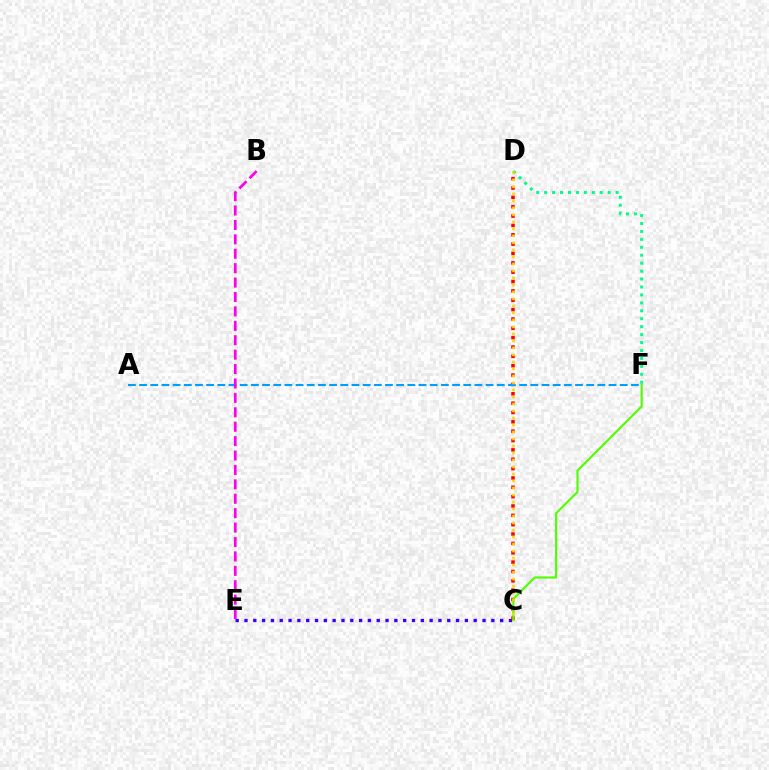{('C', 'E'): [{'color': '#3700ff', 'line_style': 'dotted', 'thickness': 2.4}], ('D', 'F'): [{'color': '#00ff86', 'line_style': 'dotted', 'thickness': 2.16}], ('C', 'D'): [{'color': '#ff0000', 'line_style': 'dotted', 'thickness': 2.54}, {'color': '#ffd500', 'line_style': 'dotted', 'thickness': 1.9}], ('C', 'F'): [{'color': '#4fff00', 'line_style': 'solid', 'thickness': 1.53}], ('A', 'F'): [{'color': '#009eff', 'line_style': 'dashed', 'thickness': 1.52}], ('B', 'E'): [{'color': '#ff00ed', 'line_style': 'dashed', 'thickness': 1.96}]}